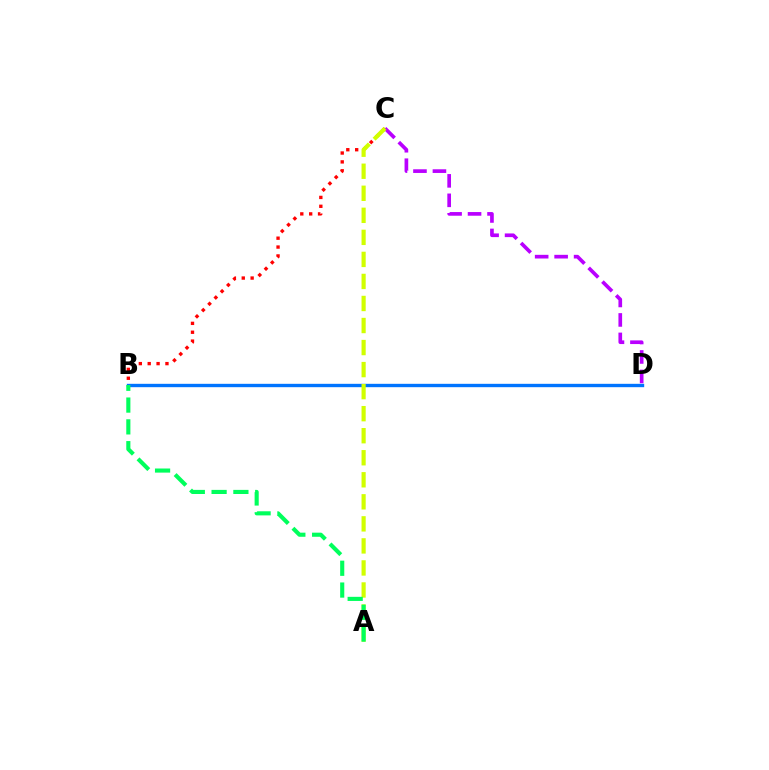{('B', 'C'): [{'color': '#ff0000', 'line_style': 'dotted', 'thickness': 2.41}], ('B', 'D'): [{'color': '#0074ff', 'line_style': 'solid', 'thickness': 2.43}], ('C', 'D'): [{'color': '#b900ff', 'line_style': 'dashed', 'thickness': 2.65}], ('A', 'C'): [{'color': '#d1ff00', 'line_style': 'dashed', 'thickness': 2.99}], ('A', 'B'): [{'color': '#00ff5c', 'line_style': 'dashed', 'thickness': 2.96}]}